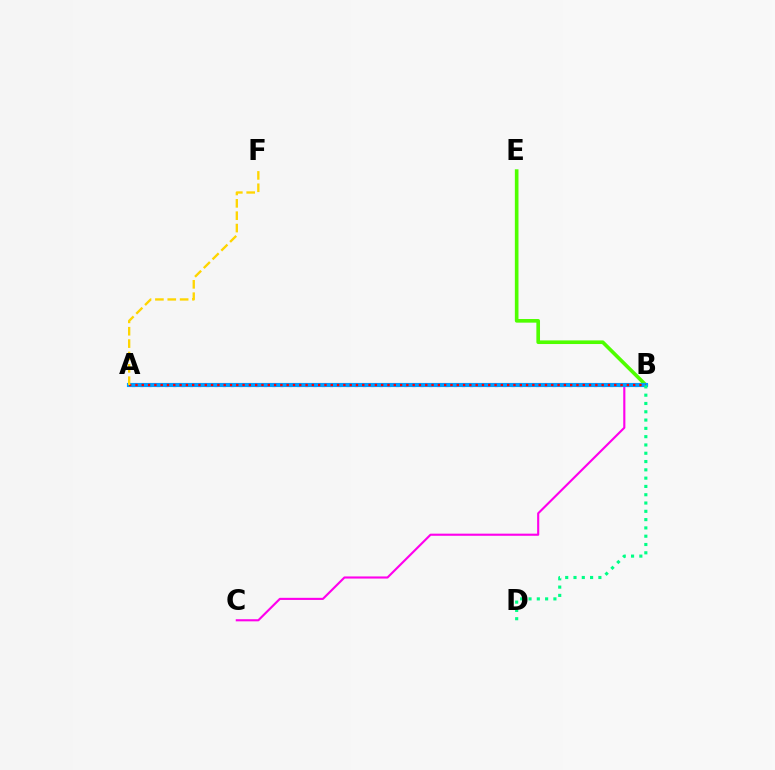{('B', 'E'): [{'color': '#4fff00', 'line_style': 'solid', 'thickness': 2.61}], ('A', 'B'): [{'color': '#3700ff', 'line_style': 'dotted', 'thickness': 2.24}, {'color': '#009eff', 'line_style': 'solid', 'thickness': 2.96}, {'color': '#ff0000', 'line_style': 'dotted', 'thickness': 1.71}], ('B', 'C'): [{'color': '#ff00ed', 'line_style': 'solid', 'thickness': 1.53}], ('B', 'D'): [{'color': '#00ff86', 'line_style': 'dotted', 'thickness': 2.25}], ('A', 'F'): [{'color': '#ffd500', 'line_style': 'dashed', 'thickness': 1.68}]}